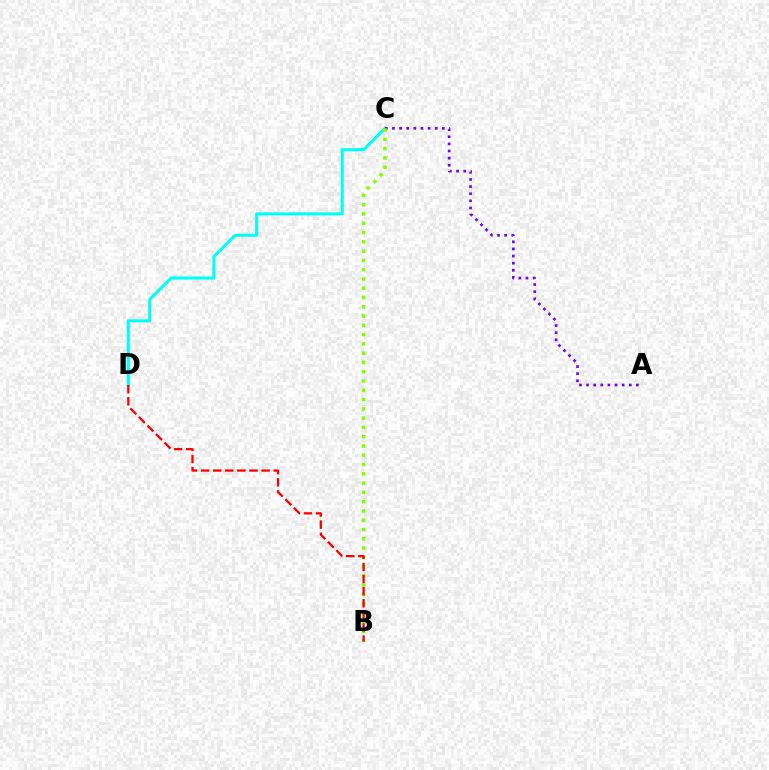{('C', 'D'): [{'color': '#00fff6', 'line_style': 'solid', 'thickness': 2.2}], ('A', 'C'): [{'color': '#7200ff', 'line_style': 'dotted', 'thickness': 1.94}], ('B', 'C'): [{'color': '#84ff00', 'line_style': 'dotted', 'thickness': 2.52}], ('B', 'D'): [{'color': '#ff0000', 'line_style': 'dashed', 'thickness': 1.64}]}